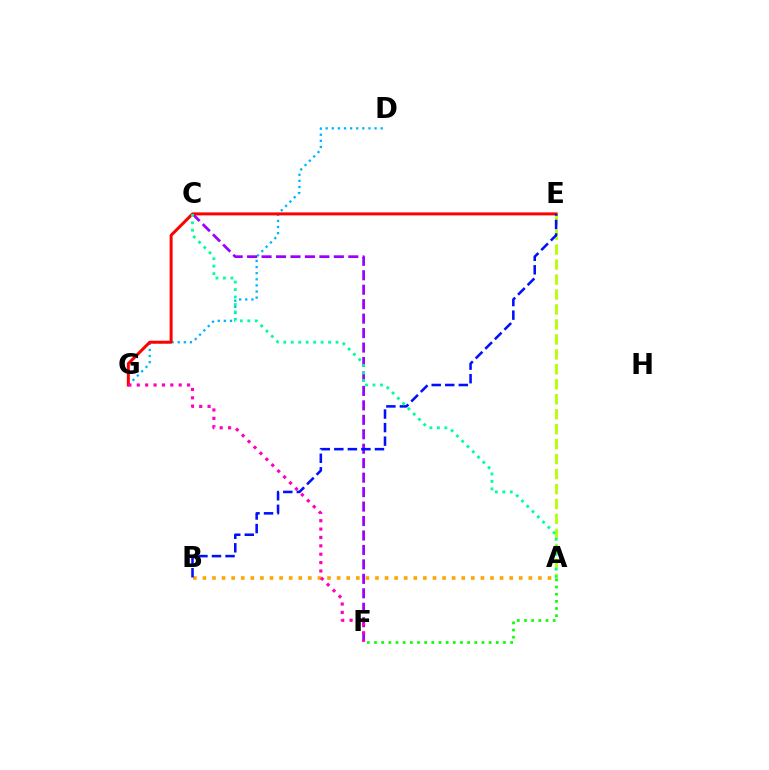{('D', 'G'): [{'color': '#00b5ff', 'line_style': 'dotted', 'thickness': 1.66}], ('C', 'F'): [{'color': '#9b00ff', 'line_style': 'dashed', 'thickness': 1.96}], ('A', 'B'): [{'color': '#ffa500', 'line_style': 'dotted', 'thickness': 2.6}], ('A', 'E'): [{'color': '#b3ff00', 'line_style': 'dashed', 'thickness': 2.03}], ('A', 'F'): [{'color': '#08ff00', 'line_style': 'dotted', 'thickness': 1.95}], ('E', 'G'): [{'color': '#ff0000', 'line_style': 'solid', 'thickness': 2.16}], ('B', 'E'): [{'color': '#0010ff', 'line_style': 'dashed', 'thickness': 1.84}], ('A', 'C'): [{'color': '#00ff9d', 'line_style': 'dotted', 'thickness': 2.03}], ('F', 'G'): [{'color': '#ff00bd', 'line_style': 'dotted', 'thickness': 2.28}]}